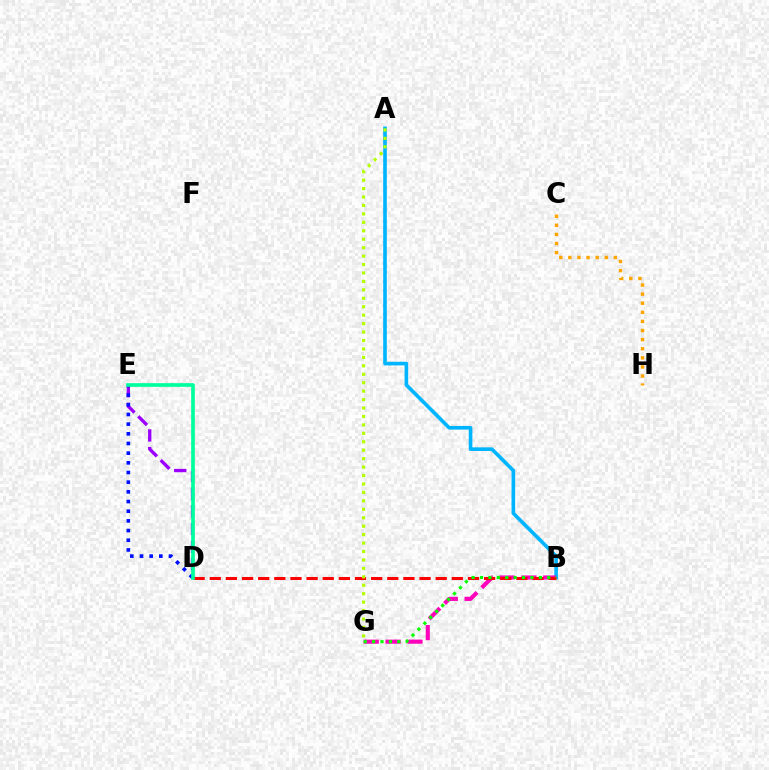{('D', 'E'): [{'color': '#9b00ff', 'line_style': 'dashed', 'thickness': 2.4}, {'color': '#0010ff', 'line_style': 'dotted', 'thickness': 2.63}, {'color': '#00ff9d', 'line_style': 'solid', 'thickness': 2.64}], ('C', 'H'): [{'color': '#ffa500', 'line_style': 'dotted', 'thickness': 2.47}], ('A', 'B'): [{'color': '#00b5ff', 'line_style': 'solid', 'thickness': 2.62}], ('B', 'G'): [{'color': '#ff00bd', 'line_style': 'dashed', 'thickness': 2.97}, {'color': '#08ff00', 'line_style': 'dotted', 'thickness': 2.28}], ('B', 'D'): [{'color': '#ff0000', 'line_style': 'dashed', 'thickness': 2.19}], ('A', 'G'): [{'color': '#b3ff00', 'line_style': 'dotted', 'thickness': 2.29}]}